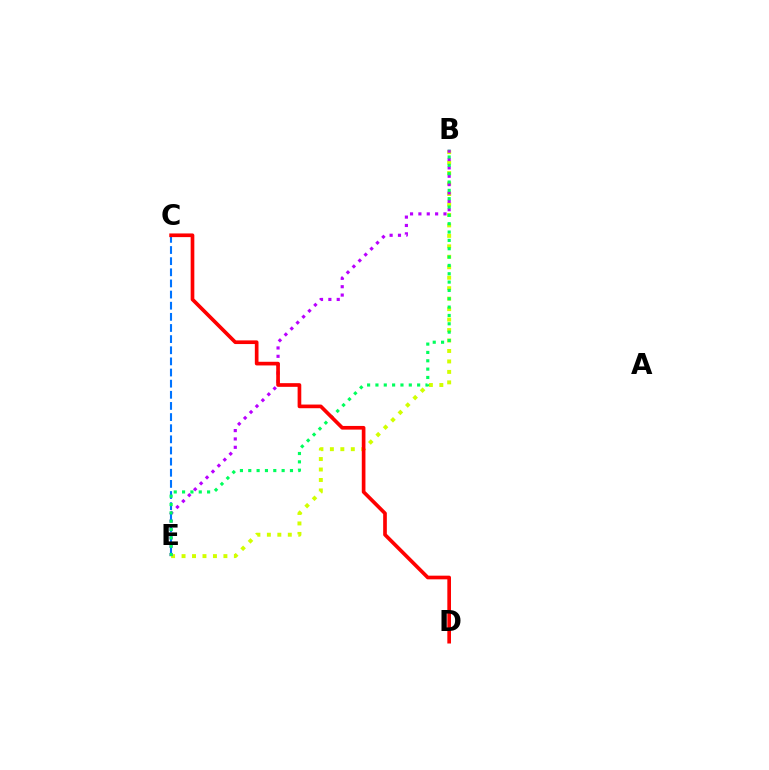{('B', 'E'): [{'color': '#d1ff00', 'line_style': 'dotted', 'thickness': 2.84}, {'color': '#b900ff', 'line_style': 'dotted', 'thickness': 2.27}, {'color': '#00ff5c', 'line_style': 'dotted', 'thickness': 2.27}], ('C', 'E'): [{'color': '#0074ff', 'line_style': 'dashed', 'thickness': 1.51}], ('C', 'D'): [{'color': '#ff0000', 'line_style': 'solid', 'thickness': 2.64}]}